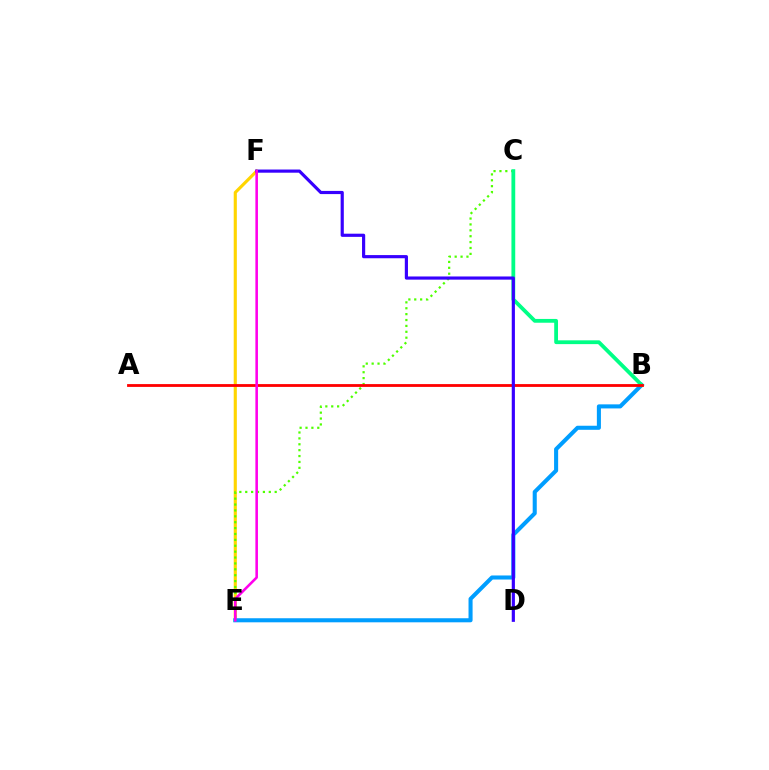{('E', 'F'): [{'color': '#ffd500', 'line_style': 'solid', 'thickness': 2.25}, {'color': '#ff00ed', 'line_style': 'solid', 'thickness': 1.85}], ('C', 'E'): [{'color': '#4fff00', 'line_style': 'dotted', 'thickness': 1.6}], ('B', 'E'): [{'color': '#009eff', 'line_style': 'solid', 'thickness': 2.93}], ('B', 'C'): [{'color': '#00ff86', 'line_style': 'solid', 'thickness': 2.73}], ('A', 'B'): [{'color': '#ff0000', 'line_style': 'solid', 'thickness': 2.02}], ('D', 'F'): [{'color': '#3700ff', 'line_style': 'solid', 'thickness': 2.28}]}